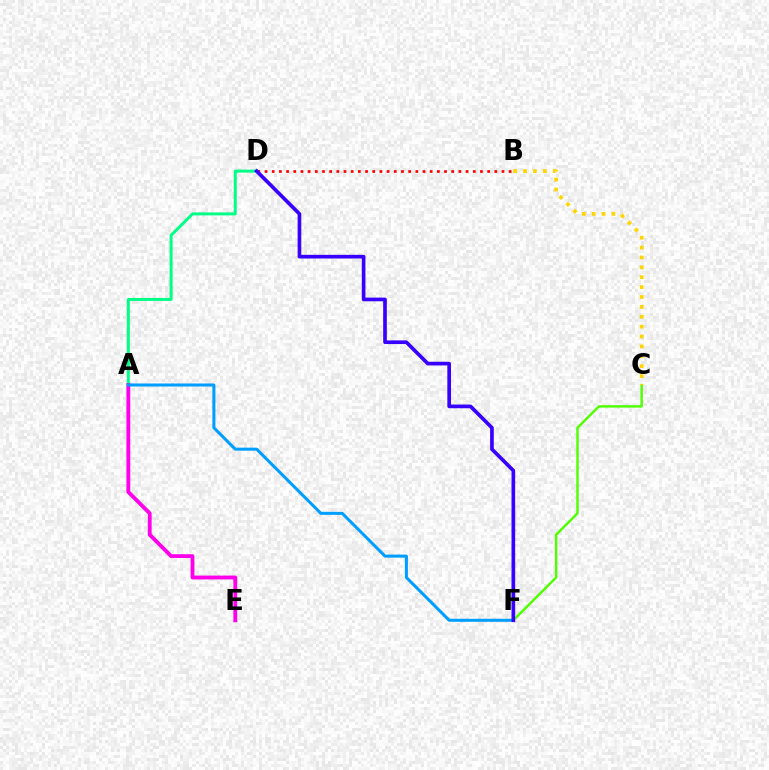{('A', 'D'): [{'color': '#00ff86', 'line_style': 'solid', 'thickness': 2.15}], ('C', 'F'): [{'color': '#4fff00', 'line_style': 'solid', 'thickness': 1.74}], ('A', 'E'): [{'color': '#ff00ed', 'line_style': 'solid', 'thickness': 2.76}], ('B', 'C'): [{'color': '#ffd500', 'line_style': 'dotted', 'thickness': 2.69}], ('A', 'F'): [{'color': '#009eff', 'line_style': 'solid', 'thickness': 2.18}], ('B', 'D'): [{'color': '#ff0000', 'line_style': 'dotted', 'thickness': 1.95}], ('D', 'F'): [{'color': '#3700ff', 'line_style': 'solid', 'thickness': 2.64}]}